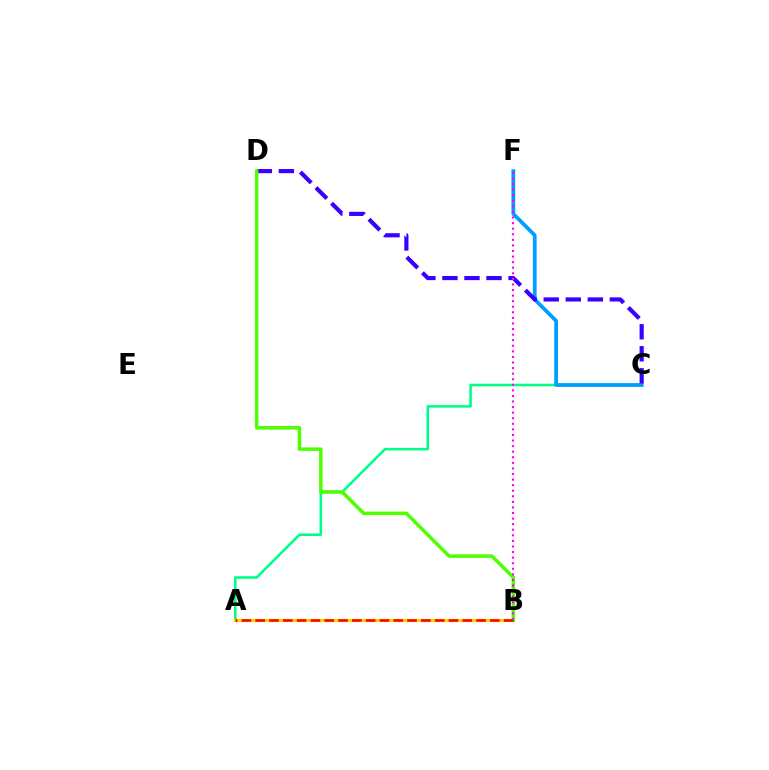{('A', 'C'): [{'color': '#00ff86', 'line_style': 'solid', 'thickness': 1.86}], ('A', 'B'): [{'color': '#ffd500', 'line_style': 'solid', 'thickness': 2.28}, {'color': '#ff0000', 'line_style': 'dashed', 'thickness': 1.88}], ('C', 'F'): [{'color': '#009eff', 'line_style': 'solid', 'thickness': 2.71}], ('C', 'D'): [{'color': '#3700ff', 'line_style': 'dashed', 'thickness': 2.99}], ('B', 'D'): [{'color': '#4fff00', 'line_style': 'solid', 'thickness': 2.52}], ('B', 'F'): [{'color': '#ff00ed', 'line_style': 'dotted', 'thickness': 1.51}]}